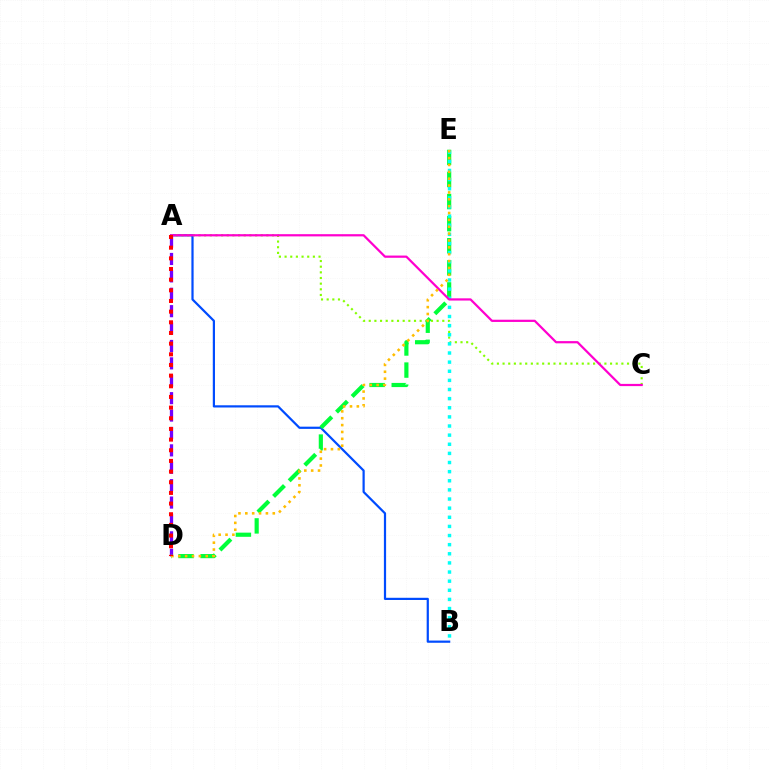{('A', 'B'): [{'color': '#004bff', 'line_style': 'solid', 'thickness': 1.59}], ('A', 'C'): [{'color': '#84ff00', 'line_style': 'dotted', 'thickness': 1.54}, {'color': '#ff00cf', 'line_style': 'solid', 'thickness': 1.6}], ('A', 'D'): [{'color': '#7200ff', 'line_style': 'dashed', 'thickness': 2.36}, {'color': '#ff0000', 'line_style': 'dotted', 'thickness': 2.9}], ('D', 'E'): [{'color': '#00ff39', 'line_style': 'dashed', 'thickness': 3.0}, {'color': '#ffbd00', 'line_style': 'dotted', 'thickness': 1.87}], ('B', 'E'): [{'color': '#00fff6', 'line_style': 'dotted', 'thickness': 2.48}]}